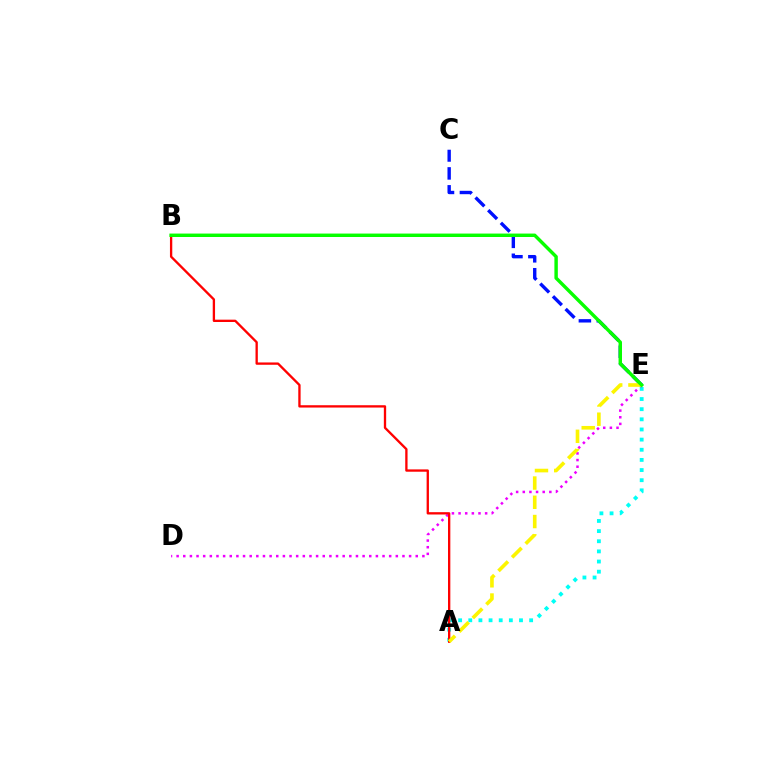{('A', 'E'): [{'color': '#00fff6', 'line_style': 'dotted', 'thickness': 2.76}, {'color': '#fcf500', 'line_style': 'dashed', 'thickness': 2.61}], ('C', 'E'): [{'color': '#0010ff', 'line_style': 'dashed', 'thickness': 2.44}], ('D', 'E'): [{'color': '#ee00ff', 'line_style': 'dotted', 'thickness': 1.8}], ('A', 'B'): [{'color': '#ff0000', 'line_style': 'solid', 'thickness': 1.67}], ('B', 'E'): [{'color': '#08ff00', 'line_style': 'solid', 'thickness': 2.47}]}